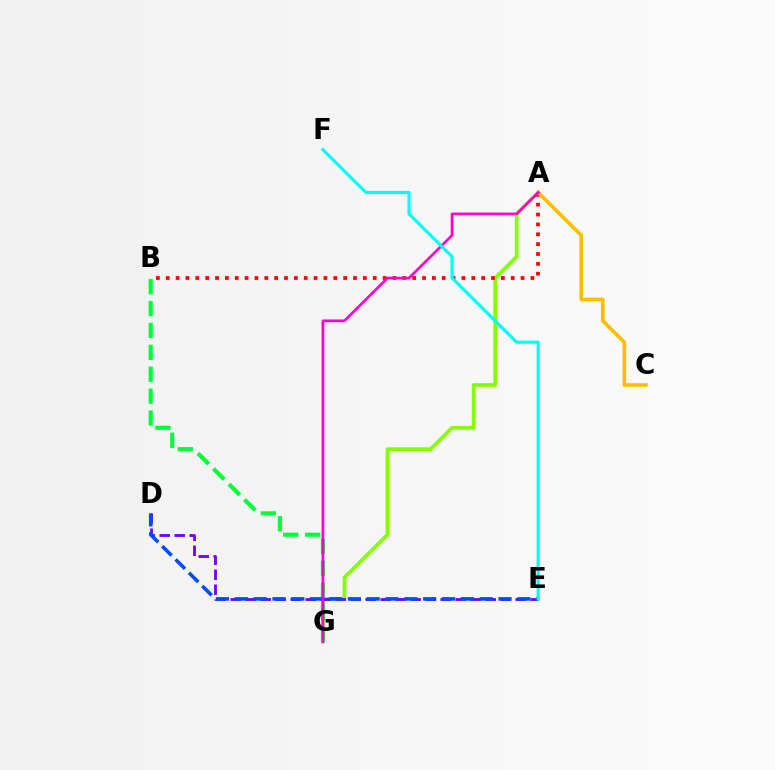{('A', 'G'): [{'color': '#84ff00', 'line_style': 'solid', 'thickness': 2.69}, {'color': '#ff00cf', 'line_style': 'solid', 'thickness': 1.96}], ('A', 'B'): [{'color': '#ff0000', 'line_style': 'dotted', 'thickness': 2.68}], ('B', 'G'): [{'color': '#00ff39', 'line_style': 'dashed', 'thickness': 2.98}], ('D', 'E'): [{'color': '#7200ff', 'line_style': 'dashed', 'thickness': 2.04}, {'color': '#004bff', 'line_style': 'dashed', 'thickness': 2.56}], ('A', 'C'): [{'color': '#ffbd00', 'line_style': 'solid', 'thickness': 2.62}], ('E', 'F'): [{'color': '#00fff6', 'line_style': 'solid', 'thickness': 2.27}]}